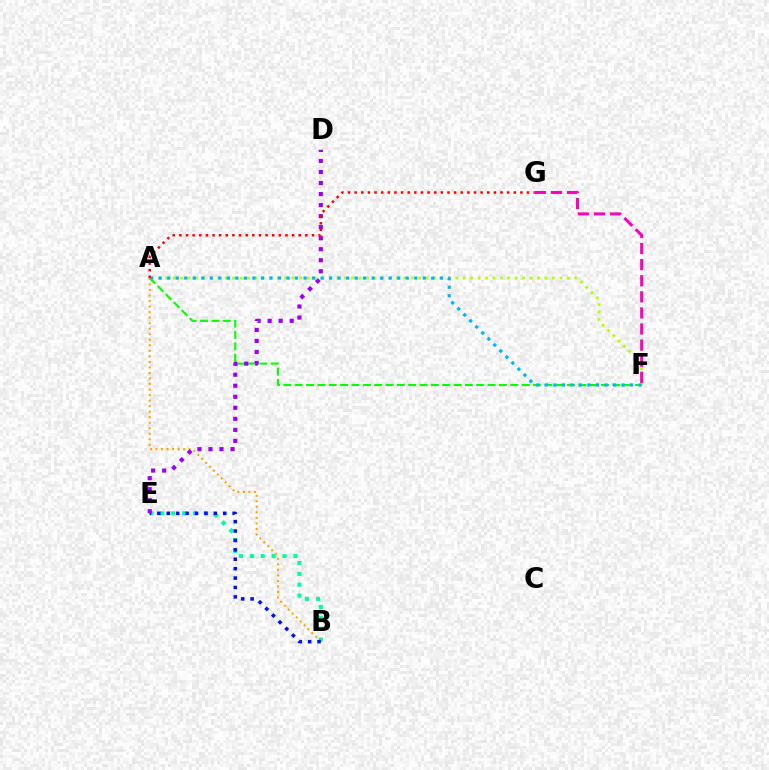{('A', 'F'): [{'color': '#08ff00', 'line_style': 'dashed', 'thickness': 1.54}, {'color': '#b3ff00', 'line_style': 'dotted', 'thickness': 2.02}, {'color': '#00b5ff', 'line_style': 'dotted', 'thickness': 2.31}], ('B', 'E'): [{'color': '#00ff9d', 'line_style': 'dotted', 'thickness': 2.96}, {'color': '#0010ff', 'line_style': 'dotted', 'thickness': 2.56}], ('A', 'B'): [{'color': '#ffa500', 'line_style': 'dotted', 'thickness': 1.5}], ('D', 'E'): [{'color': '#9b00ff', 'line_style': 'dotted', 'thickness': 3.0}], ('F', 'G'): [{'color': '#ff00bd', 'line_style': 'dashed', 'thickness': 2.19}], ('A', 'G'): [{'color': '#ff0000', 'line_style': 'dotted', 'thickness': 1.8}]}